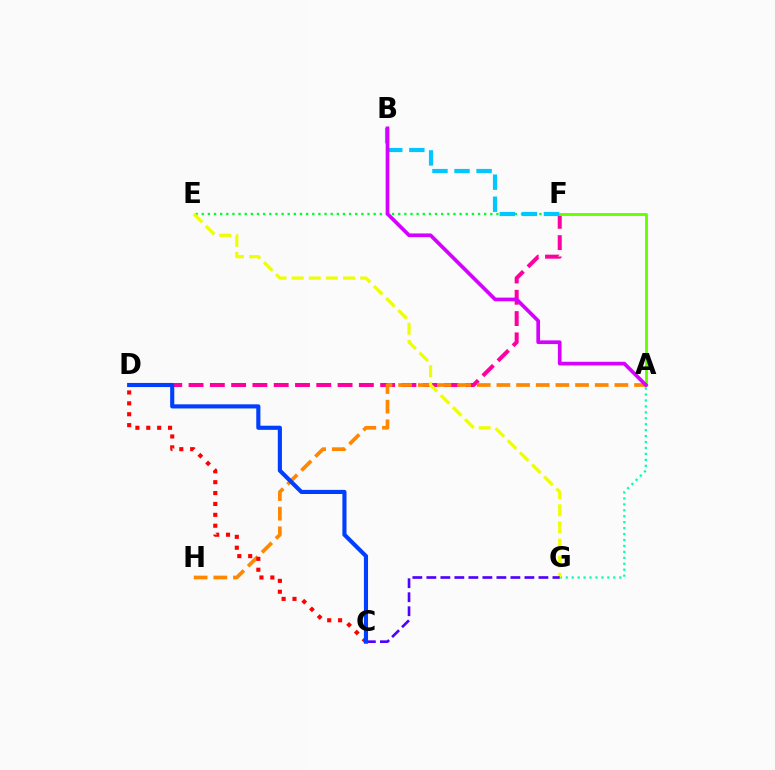{('E', 'F'): [{'color': '#00ff27', 'line_style': 'dotted', 'thickness': 1.67}], ('D', 'F'): [{'color': '#ff00a0', 'line_style': 'dashed', 'thickness': 2.89}], ('A', 'H'): [{'color': '#ff8800', 'line_style': 'dashed', 'thickness': 2.67}], ('A', 'G'): [{'color': '#00ffaf', 'line_style': 'dotted', 'thickness': 1.61}], ('E', 'G'): [{'color': '#eeff00', 'line_style': 'dashed', 'thickness': 2.33}], ('A', 'F'): [{'color': '#66ff00', 'line_style': 'solid', 'thickness': 2.06}], ('C', 'G'): [{'color': '#4f00ff', 'line_style': 'dashed', 'thickness': 1.9}], ('C', 'D'): [{'color': '#ff0000', 'line_style': 'dotted', 'thickness': 2.96}, {'color': '#003fff', 'line_style': 'solid', 'thickness': 2.97}], ('B', 'F'): [{'color': '#00c7ff', 'line_style': 'dashed', 'thickness': 3.0}], ('A', 'B'): [{'color': '#d600ff', 'line_style': 'solid', 'thickness': 2.65}]}